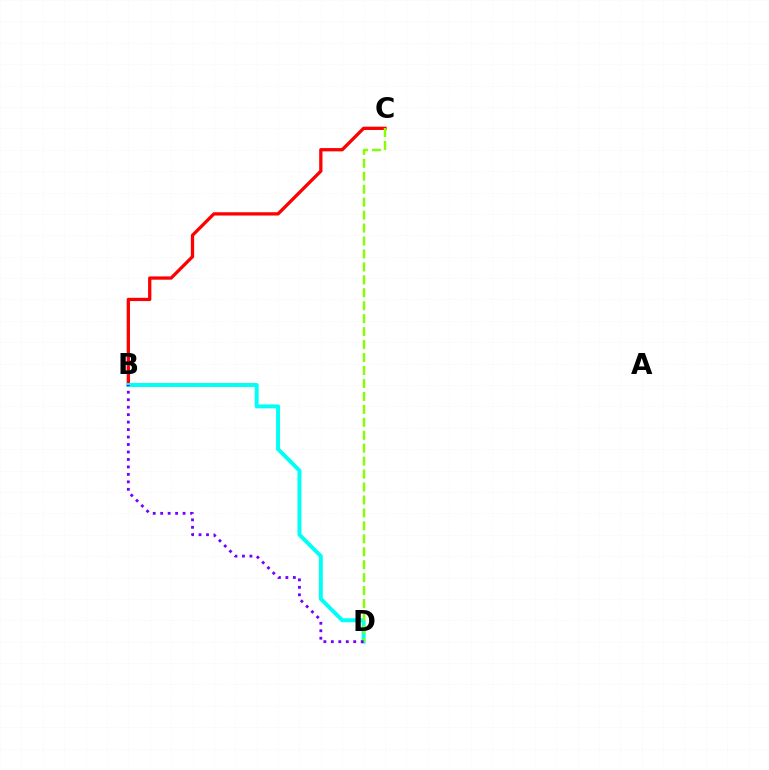{('B', 'C'): [{'color': '#ff0000', 'line_style': 'solid', 'thickness': 2.36}], ('B', 'D'): [{'color': '#00fff6', 'line_style': 'solid', 'thickness': 2.84}, {'color': '#7200ff', 'line_style': 'dotted', 'thickness': 2.03}], ('C', 'D'): [{'color': '#84ff00', 'line_style': 'dashed', 'thickness': 1.76}]}